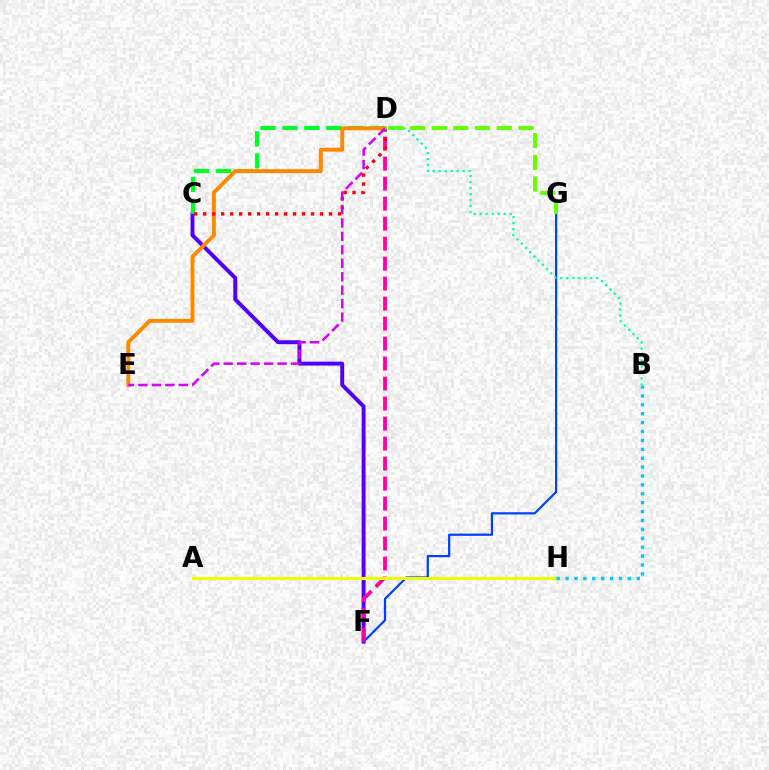{('C', 'F'): [{'color': '#4f00ff', 'line_style': 'solid', 'thickness': 2.85}], ('C', 'D'): [{'color': '#00ff27', 'line_style': 'dashed', 'thickness': 2.98}, {'color': '#ff0000', 'line_style': 'dotted', 'thickness': 2.44}], ('F', 'G'): [{'color': '#003fff', 'line_style': 'solid', 'thickness': 1.59}], ('D', 'F'): [{'color': '#ff00a0', 'line_style': 'dashed', 'thickness': 2.72}], ('D', 'E'): [{'color': '#ff8800', 'line_style': 'solid', 'thickness': 2.8}, {'color': '#d600ff', 'line_style': 'dashed', 'thickness': 1.83}], ('D', 'G'): [{'color': '#66ff00', 'line_style': 'dashed', 'thickness': 2.95}], ('B', 'D'): [{'color': '#00ffaf', 'line_style': 'dotted', 'thickness': 1.63}], ('A', 'H'): [{'color': '#eeff00', 'line_style': 'solid', 'thickness': 2.18}], ('B', 'H'): [{'color': '#00c7ff', 'line_style': 'dotted', 'thickness': 2.42}]}